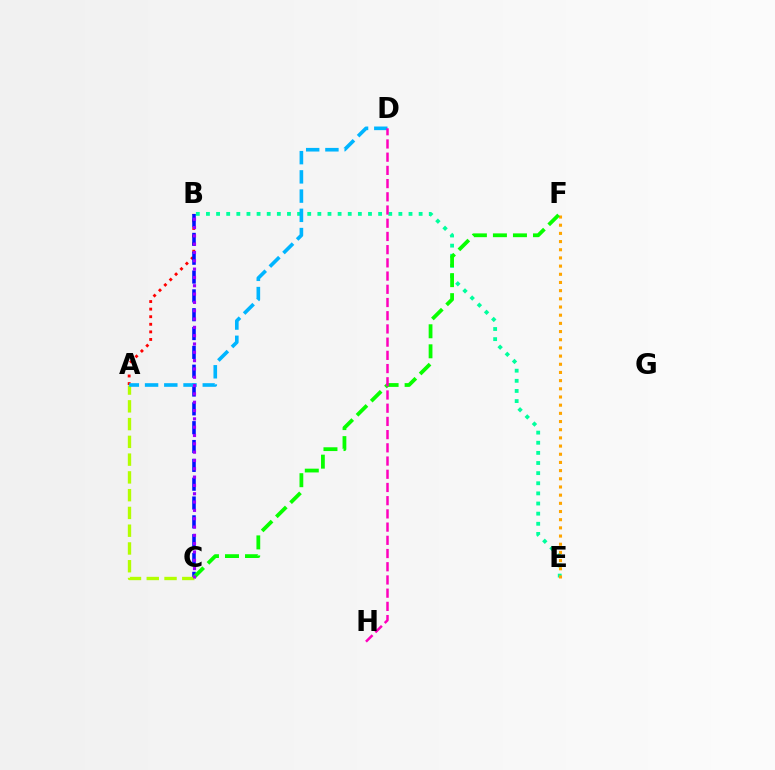{('B', 'E'): [{'color': '#00ff9d', 'line_style': 'dotted', 'thickness': 2.75}], ('A', 'B'): [{'color': '#ff0000', 'line_style': 'dotted', 'thickness': 2.06}], ('B', 'C'): [{'color': '#0010ff', 'line_style': 'dashed', 'thickness': 2.56}, {'color': '#9b00ff', 'line_style': 'dotted', 'thickness': 2.26}], ('E', 'F'): [{'color': '#ffa500', 'line_style': 'dotted', 'thickness': 2.22}], ('C', 'F'): [{'color': '#08ff00', 'line_style': 'dashed', 'thickness': 2.72}], ('A', 'C'): [{'color': '#b3ff00', 'line_style': 'dashed', 'thickness': 2.41}], ('A', 'D'): [{'color': '#00b5ff', 'line_style': 'dashed', 'thickness': 2.61}], ('D', 'H'): [{'color': '#ff00bd', 'line_style': 'dashed', 'thickness': 1.79}]}